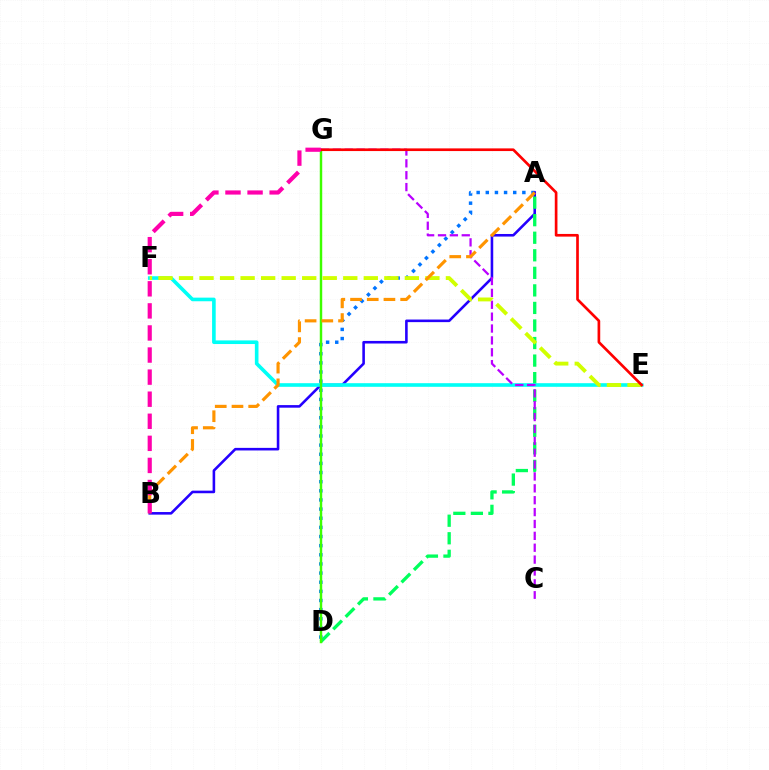{('A', 'D'): [{'color': '#0074ff', 'line_style': 'dotted', 'thickness': 2.48}, {'color': '#00ff5c', 'line_style': 'dashed', 'thickness': 2.38}], ('A', 'B'): [{'color': '#2500ff', 'line_style': 'solid', 'thickness': 1.86}, {'color': '#ff9400', 'line_style': 'dashed', 'thickness': 2.27}], ('E', 'F'): [{'color': '#00fff6', 'line_style': 'solid', 'thickness': 2.61}, {'color': '#d1ff00', 'line_style': 'dashed', 'thickness': 2.79}], ('D', 'G'): [{'color': '#3dff00', 'line_style': 'solid', 'thickness': 1.76}], ('C', 'G'): [{'color': '#b900ff', 'line_style': 'dashed', 'thickness': 1.61}], ('E', 'G'): [{'color': '#ff0000', 'line_style': 'solid', 'thickness': 1.92}], ('B', 'G'): [{'color': '#ff00ac', 'line_style': 'dashed', 'thickness': 3.0}]}